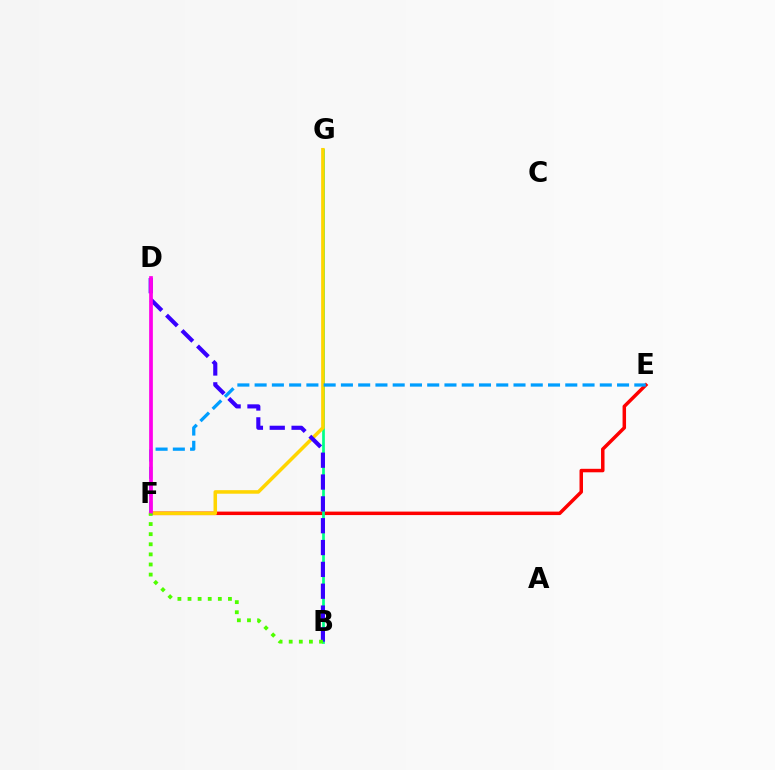{('E', 'F'): [{'color': '#ff0000', 'line_style': 'solid', 'thickness': 2.51}, {'color': '#009eff', 'line_style': 'dashed', 'thickness': 2.34}], ('B', 'G'): [{'color': '#00ff86', 'line_style': 'solid', 'thickness': 1.96}], ('F', 'G'): [{'color': '#ffd500', 'line_style': 'solid', 'thickness': 2.54}], ('B', 'D'): [{'color': '#3700ff', 'line_style': 'dashed', 'thickness': 2.97}], ('D', 'F'): [{'color': '#ff00ed', 'line_style': 'solid', 'thickness': 2.68}], ('B', 'F'): [{'color': '#4fff00', 'line_style': 'dotted', 'thickness': 2.75}]}